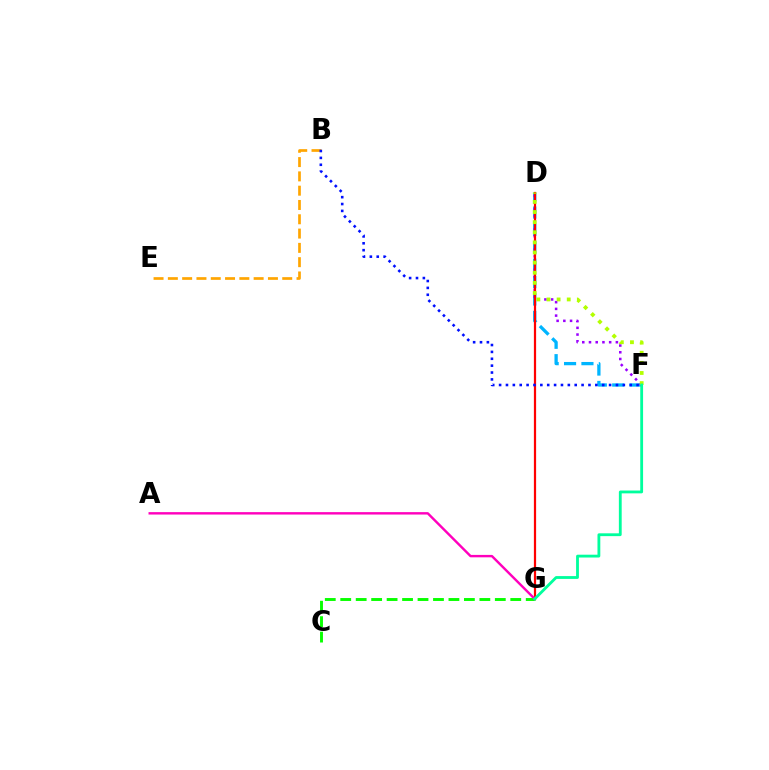{('B', 'E'): [{'color': '#ffa500', 'line_style': 'dashed', 'thickness': 1.94}], ('C', 'G'): [{'color': '#08ff00', 'line_style': 'dashed', 'thickness': 2.1}], ('D', 'F'): [{'color': '#00b5ff', 'line_style': 'dashed', 'thickness': 2.36}, {'color': '#9b00ff', 'line_style': 'dotted', 'thickness': 1.83}, {'color': '#b3ff00', 'line_style': 'dotted', 'thickness': 2.75}], ('D', 'G'): [{'color': '#ff0000', 'line_style': 'solid', 'thickness': 1.6}], ('A', 'G'): [{'color': '#ff00bd', 'line_style': 'solid', 'thickness': 1.73}], ('B', 'F'): [{'color': '#0010ff', 'line_style': 'dotted', 'thickness': 1.87}], ('F', 'G'): [{'color': '#00ff9d', 'line_style': 'solid', 'thickness': 2.03}]}